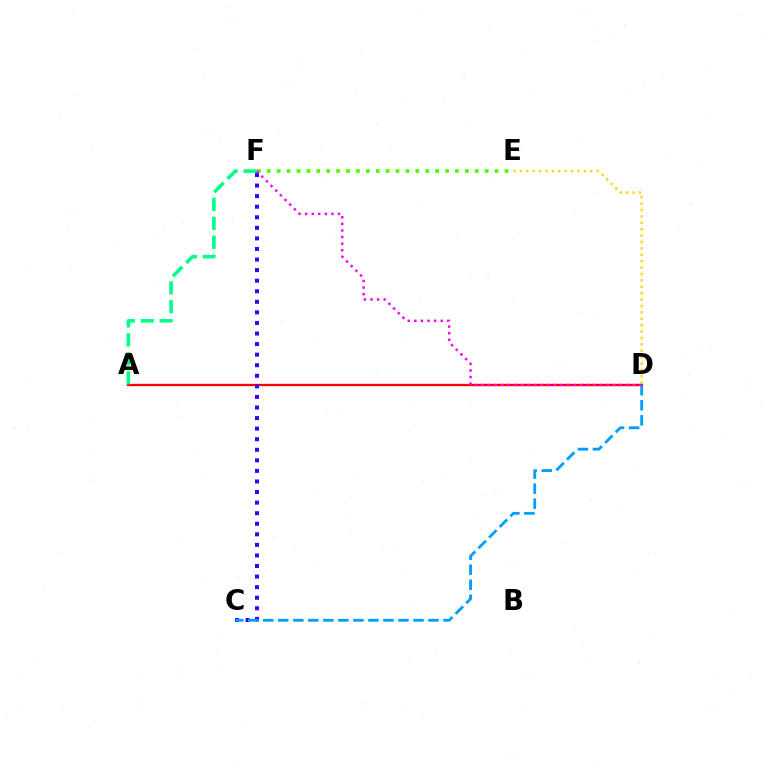{('E', 'F'): [{'color': '#4fff00', 'line_style': 'dotted', 'thickness': 2.69}], ('A', 'D'): [{'color': '#ff0000', 'line_style': 'solid', 'thickness': 1.66}], ('C', 'F'): [{'color': '#3700ff', 'line_style': 'dotted', 'thickness': 2.87}], ('A', 'F'): [{'color': '#00ff86', 'line_style': 'dashed', 'thickness': 2.58}], ('C', 'D'): [{'color': '#009eff', 'line_style': 'dashed', 'thickness': 2.04}], ('D', 'F'): [{'color': '#ff00ed', 'line_style': 'dotted', 'thickness': 1.79}], ('D', 'E'): [{'color': '#ffd500', 'line_style': 'dotted', 'thickness': 1.74}]}